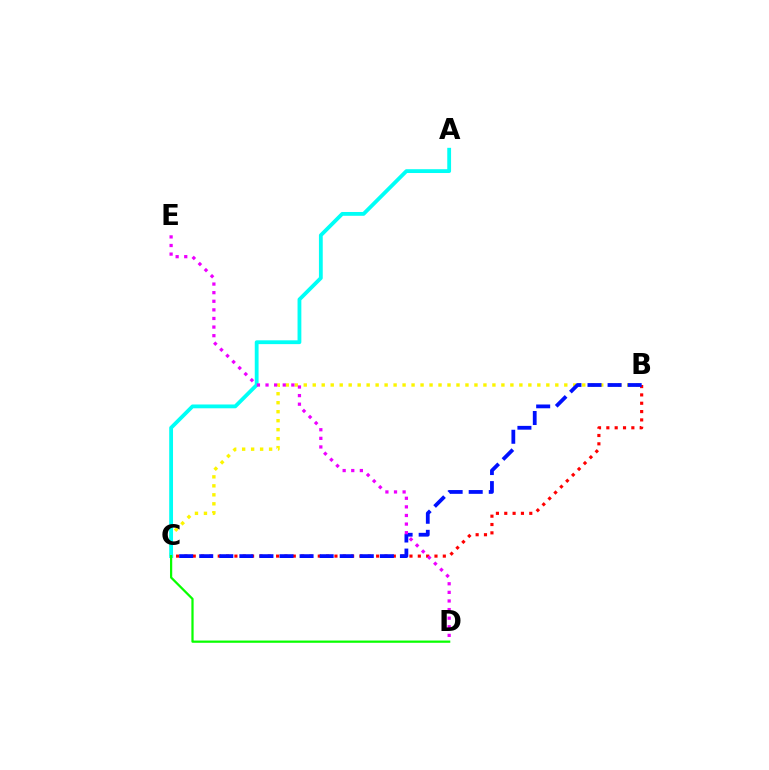{('B', 'C'): [{'color': '#ff0000', 'line_style': 'dotted', 'thickness': 2.26}, {'color': '#fcf500', 'line_style': 'dotted', 'thickness': 2.44}, {'color': '#0010ff', 'line_style': 'dashed', 'thickness': 2.73}], ('A', 'C'): [{'color': '#00fff6', 'line_style': 'solid', 'thickness': 2.74}], ('D', 'E'): [{'color': '#ee00ff', 'line_style': 'dotted', 'thickness': 2.34}], ('C', 'D'): [{'color': '#08ff00', 'line_style': 'solid', 'thickness': 1.61}]}